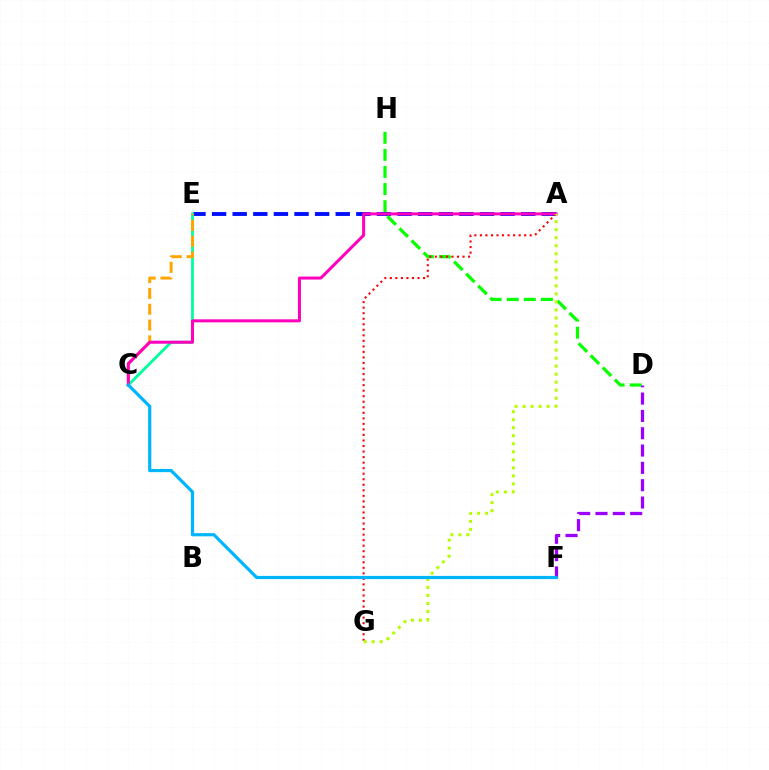{('A', 'E'): [{'color': '#0010ff', 'line_style': 'dashed', 'thickness': 2.8}], ('C', 'E'): [{'color': '#00ff9d', 'line_style': 'solid', 'thickness': 2.02}, {'color': '#ffa500', 'line_style': 'dashed', 'thickness': 2.15}], ('D', 'H'): [{'color': '#08ff00', 'line_style': 'dashed', 'thickness': 2.32}], ('A', 'G'): [{'color': '#ff0000', 'line_style': 'dotted', 'thickness': 1.5}, {'color': '#b3ff00', 'line_style': 'dotted', 'thickness': 2.18}], ('A', 'C'): [{'color': '#ff00bd', 'line_style': 'solid', 'thickness': 2.17}], ('D', 'F'): [{'color': '#9b00ff', 'line_style': 'dashed', 'thickness': 2.35}], ('C', 'F'): [{'color': '#00b5ff', 'line_style': 'solid', 'thickness': 2.3}]}